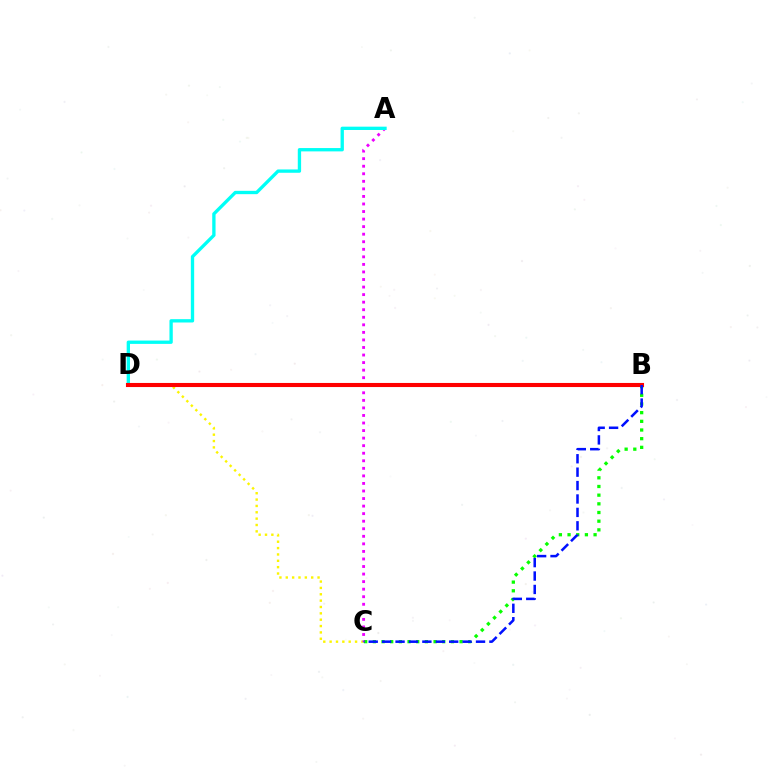{('C', 'D'): [{'color': '#fcf500', 'line_style': 'dotted', 'thickness': 1.73}], ('B', 'C'): [{'color': '#08ff00', 'line_style': 'dotted', 'thickness': 2.36}, {'color': '#0010ff', 'line_style': 'dashed', 'thickness': 1.82}], ('A', 'C'): [{'color': '#ee00ff', 'line_style': 'dotted', 'thickness': 2.05}], ('A', 'D'): [{'color': '#00fff6', 'line_style': 'solid', 'thickness': 2.4}], ('B', 'D'): [{'color': '#ff0000', 'line_style': 'solid', 'thickness': 2.94}]}